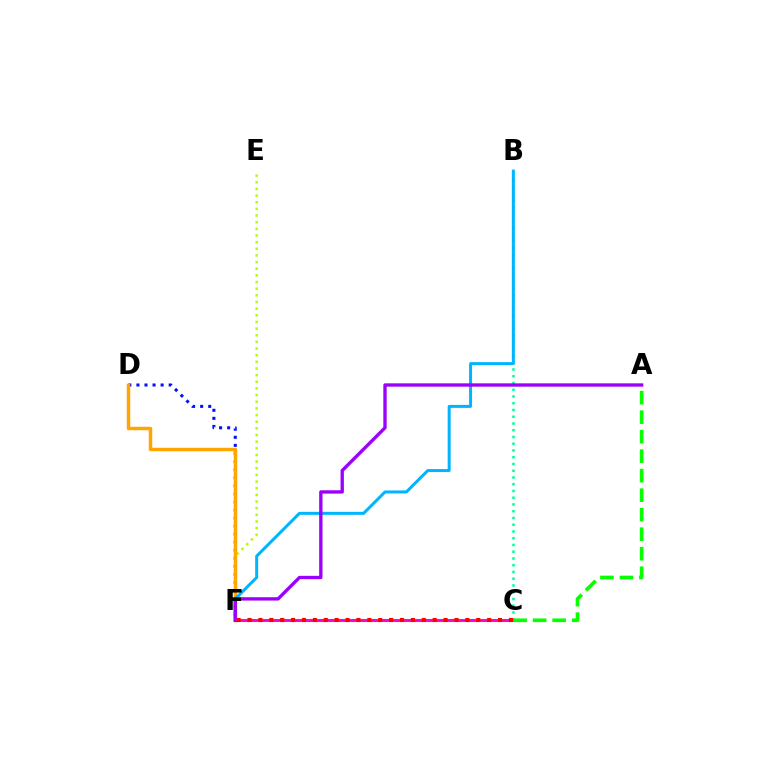{('E', 'F'): [{'color': '#b3ff00', 'line_style': 'dotted', 'thickness': 1.81}], ('D', 'F'): [{'color': '#0010ff', 'line_style': 'dotted', 'thickness': 2.19}, {'color': '#ffa500', 'line_style': 'solid', 'thickness': 2.49}], ('B', 'C'): [{'color': '#00ff9d', 'line_style': 'dotted', 'thickness': 1.83}], ('C', 'F'): [{'color': '#ff00bd', 'line_style': 'solid', 'thickness': 2.08}, {'color': '#ff0000', 'line_style': 'dotted', 'thickness': 2.96}], ('B', 'F'): [{'color': '#00b5ff', 'line_style': 'solid', 'thickness': 2.16}], ('A', 'F'): [{'color': '#9b00ff', 'line_style': 'solid', 'thickness': 2.41}], ('A', 'C'): [{'color': '#08ff00', 'line_style': 'dashed', 'thickness': 2.65}]}